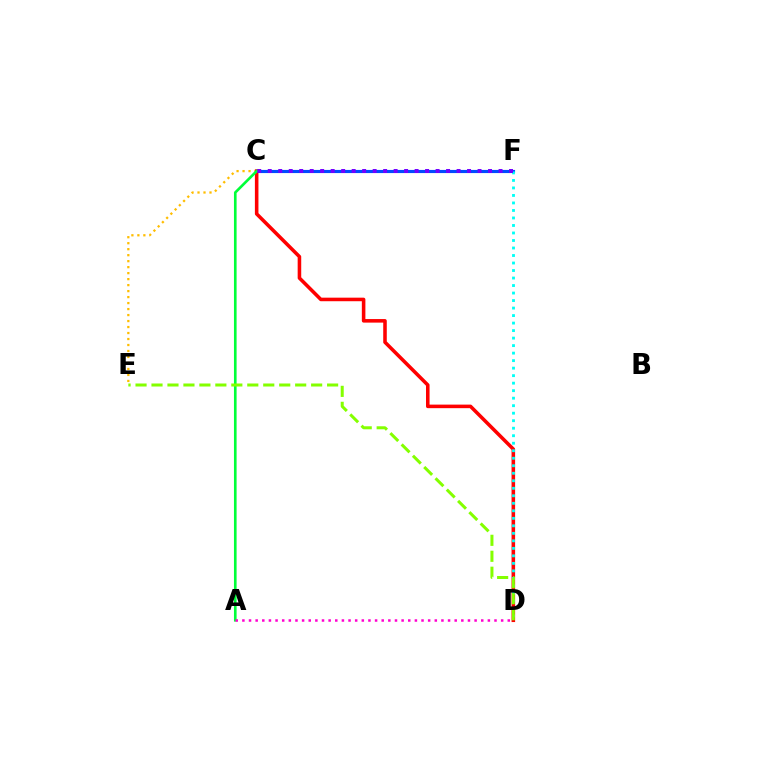{('C', 'E'): [{'color': '#ffbd00', 'line_style': 'dotted', 'thickness': 1.63}], ('C', 'F'): [{'color': '#004bff', 'line_style': 'solid', 'thickness': 2.25}, {'color': '#7200ff', 'line_style': 'dotted', 'thickness': 2.85}], ('C', 'D'): [{'color': '#ff0000', 'line_style': 'solid', 'thickness': 2.56}], ('D', 'F'): [{'color': '#00fff6', 'line_style': 'dotted', 'thickness': 2.04}], ('A', 'C'): [{'color': '#00ff39', 'line_style': 'solid', 'thickness': 1.9}], ('D', 'E'): [{'color': '#84ff00', 'line_style': 'dashed', 'thickness': 2.17}], ('A', 'D'): [{'color': '#ff00cf', 'line_style': 'dotted', 'thickness': 1.8}]}